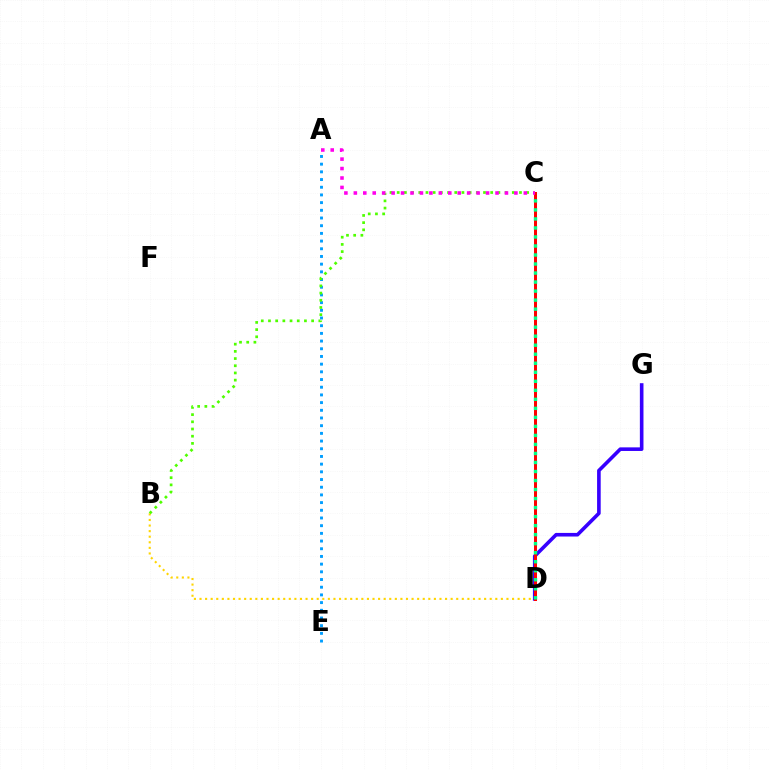{('B', 'D'): [{'color': '#ffd500', 'line_style': 'dotted', 'thickness': 1.52}], ('A', 'E'): [{'color': '#009eff', 'line_style': 'dotted', 'thickness': 2.09}], ('D', 'G'): [{'color': '#3700ff', 'line_style': 'solid', 'thickness': 2.6}], ('B', 'C'): [{'color': '#4fff00', 'line_style': 'dotted', 'thickness': 1.95}], ('C', 'D'): [{'color': '#ff0000', 'line_style': 'solid', 'thickness': 2.17}, {'color': '#00ff86', 'line_style': 'dotted', 'thickness': 2.45}], ('A', 'C'): [{'color': '#ff00ed', 'line_style': 'dotted', 'thickness': 2.57}]}